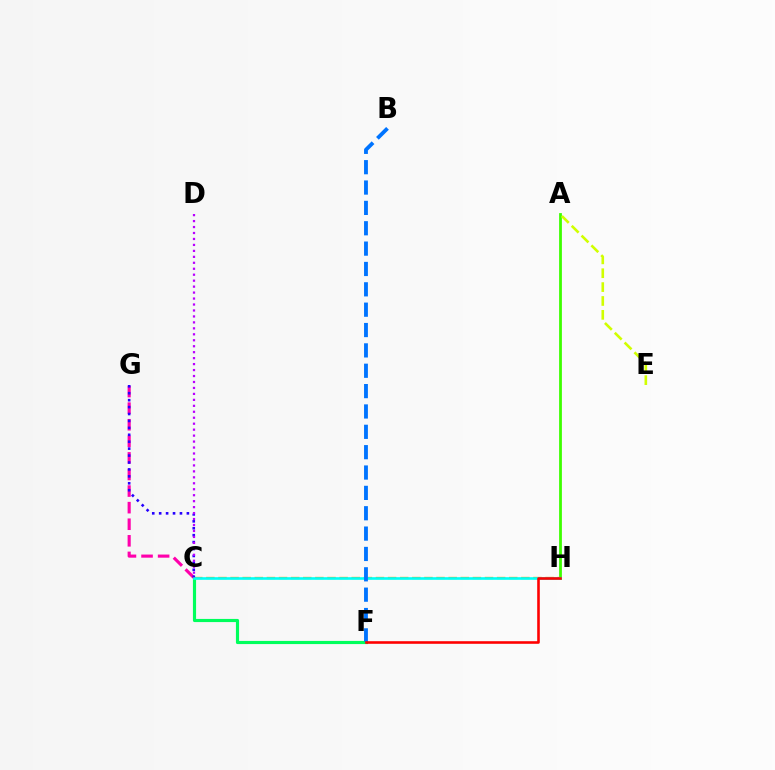{('A', 'H'): [{'color': '#3dff00', 'line_style': 'solid', 'thickness': 2.0}], ('C', 'G'): [{'color': '#ff00ac', 'line_style': 'dashed', 'thickness': 2.25}, {'color': '#2500ff', 'line_style': 'dotted', 'thickness': 1.88}], ('A', 'E'): [{'color': '#d1ff00', 'line_style': 'dashed', 'thickness': 1.88}], ('C', 'H'): [{'color': '#ff9400', 'line_style': 'dashed', 'thickness': 1.65}, {'color': '#00fff6', 'line_style': 'solid', 'thickness': 1.89}], ('C', 'F'): [{'color': '#00ff5c', 'line_style': 'solid', 'thickness': 2.27}], ('B', 'F'): [{'color': '#0074ff', 'line_style': 'dashed', 'thickness': 2.77}], ('C', 'D'): [{'color': '#b900ff', 'line_style': 'dotted', 'thickness': 1.62}], ('F', 'H'): [{'color': '#ff0000', 'line_style': 'solid', 'thickness': 1.87}]}